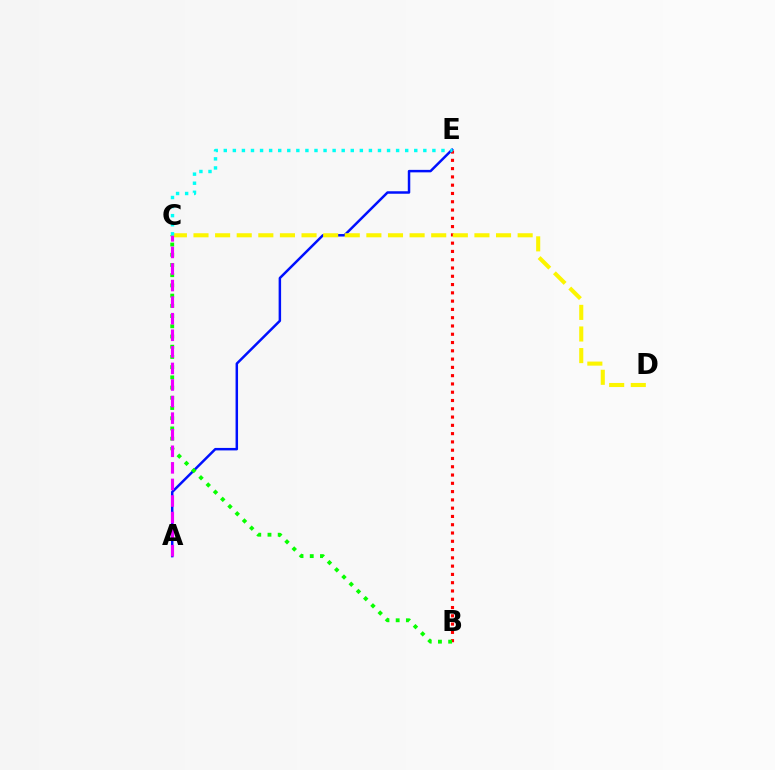{('B', 'E'): [{'color': '#ff0000', 'line_style': 'dotted', 'thickness': 2.25}], ('A', 'E'): [{'color': '#0010ff', 'line_style': 'solid', 'thickness': 1.79}], ('B', 'C'): [{'color': '#08ff00', 'line_style': 'dotted', 'thickness': 2.78}], ('C', 'D'): [{'color': '#fcf500', 'line_style': 'dashed', 'thickness': 2.94}], ('A', 'C'): [{'color': '#ee00ff', 'line_style': 'dashed', 'thickness': 2.25}], ('C', 'E'): [{'color': '#00fff6', 'line_style': 'dotted', 'thickness': 2.46}]}